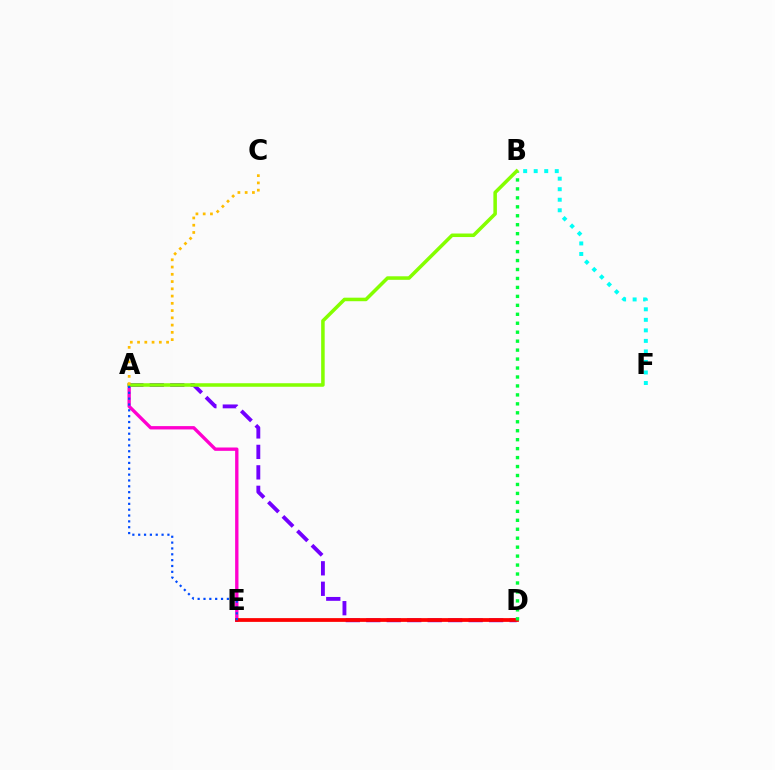{('A', 'E'): [{'color': '#ff00cf', 'line_style': 'solid', 'thickness': 2.41}, {'color': '#004bff', 'line_style': 'dotted', 'thickness': 1.59}], ('A', 'D'): [{'color': '#7200ff', 'line_style': 'dashed', 'thickness': 2.78}], ('D', 'E'): [{'color': '#ff0000', 'line_style': 'solid', 'thickness': 2.71}], ('B', 'F'): [{'color': '#00fff6', 'line_style': 'dotted', 'thickness': 2.86}], ('B', 'D'): [{'color': '#00ff39', 'line_style': 'dotted', 'thickness': 2.43}], ('A', 'B'): [{'color': '#84ff00', 'line_style': 'solid', 'thickness': 2.54}], ('A', 'C'): [{'color': '#ffbd00', 'line_style': 'dotted', 'thickness': 1.97}]}